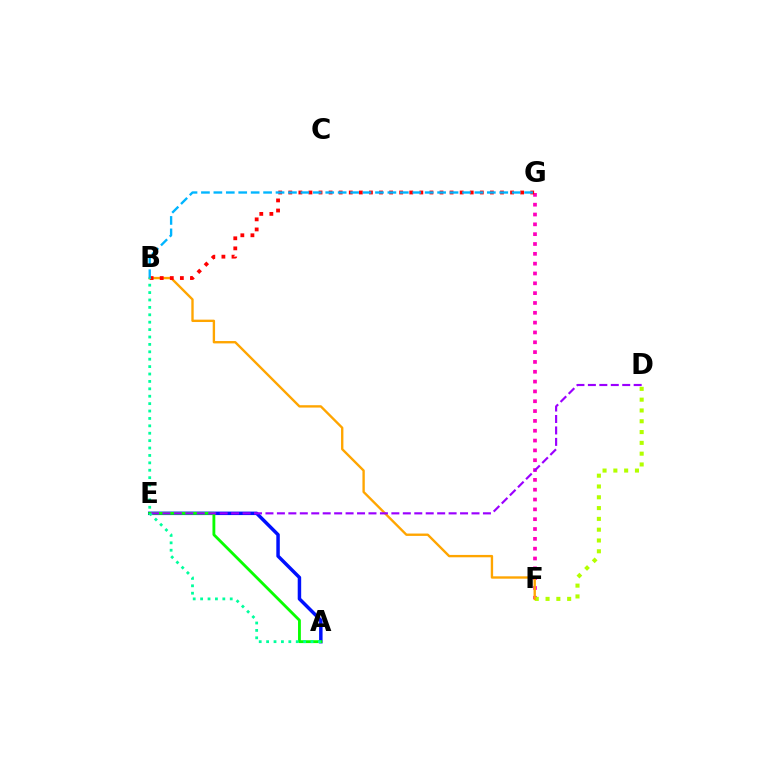{('A', 'E'): [{'color': '#0010ff', 'line_style': 'solid', 'thickness': 2.5}, {'color': '#08ff00', 'line_style': 'solid', 'thickness': 2.04}], ('F', 'G'): [{'color': '#ff00bd', 'line_style': 'dotted', 'thickness': 2.67}], ('D', 'F'): [{'color': '#b3ff00', 'line_style': 'dotted', 'thickness': 2.93}], ('B', 'F'): [{'color': '#ffa500', 'line_style': 'solid', 'thickness': 1.7}], ('D', 'E'): [{'color': '#9b00ff', 'line_style': 'dashed', 'thickness': 1.56}], ('B', 'G'): [{'color': '#ff0000', 'line_style': 'dotted', 'thickness': 2.74}, {'color': '#00b5ff', 'line_style': 'dashed', 'thickness': 1.69}], ('A', 'B'): [{'color': '#00ff9d', 'line_style': 'dotted', 'thickness': 2.01}]}